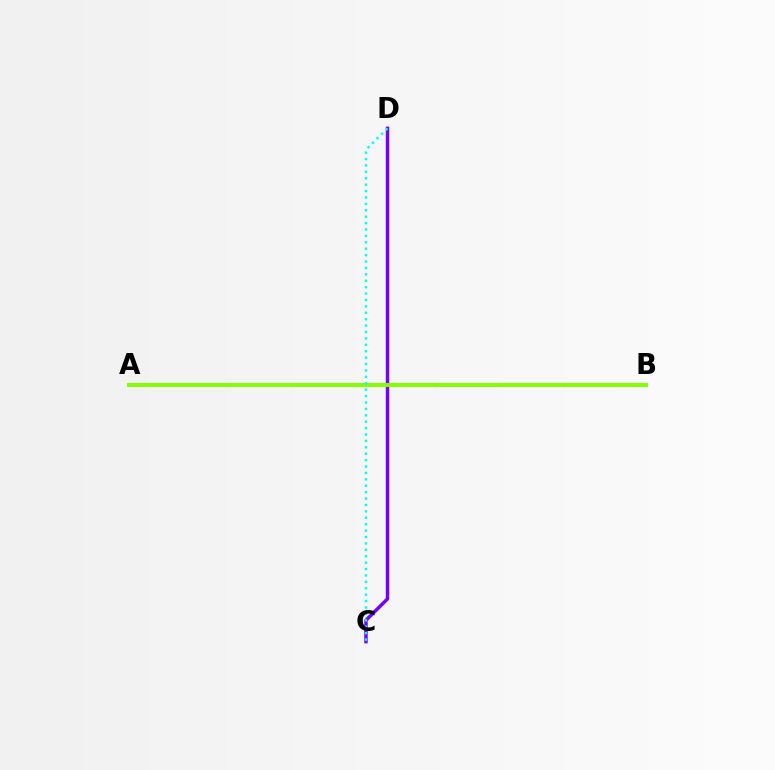{('A', 'B'): [{'color': '#ff0000', 'line_style': 'dotted', 'thickness': 2.17}, {'color': '#84ff00', 'line_style': 'solid', 'thickness': 2.86}], ('C', 'D'): [{'color': '#7200ff', 'line_style': 'solid', 'thickness': 2.48}, {'color': '#00fff6', 'line_style': 'dotted', 'thickness': 1.74}]}